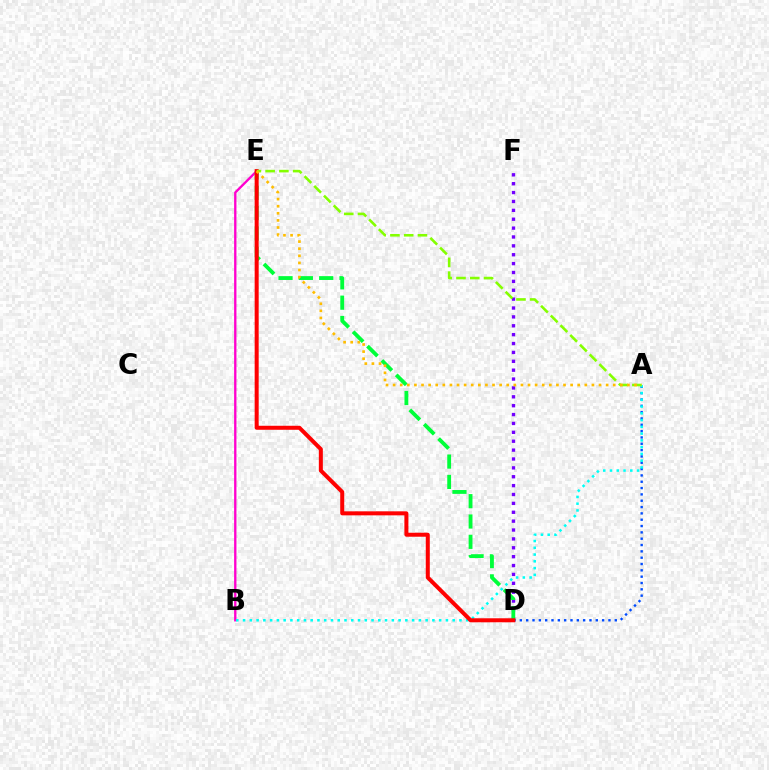{('A', 'D'): [{'color': '#004bff', 'line_style': 'dotted', 'thickness': 1.72}], ('B', 'E'): [{'color': '#ff00cf', 'line_style': 'solid', 'thickness': 1.68}], ('A', 'B'): [{'color': '#00fff6', 'line_style': 'dotted', 'thickness': 1.84}], ('D', 'F'): [{'color': '#7200ff', 'line_style': 'dotted', 'thickness': 2.41}], ('D', 'E'): [{'color': '#00ff39', 'line_style': 'dashed', 'thickness': 2.76}, {'color': '#ff0000', 'line_style': 'solid', 'thickness': 2.89}], ('A', 'E'): [{'color': '#84ff00', 'line_style': 'dashed', 'thickness': 1.87}, {'color': '#ffbd00', 'line_style': 'dotted', 'thickness': 1.93}]}